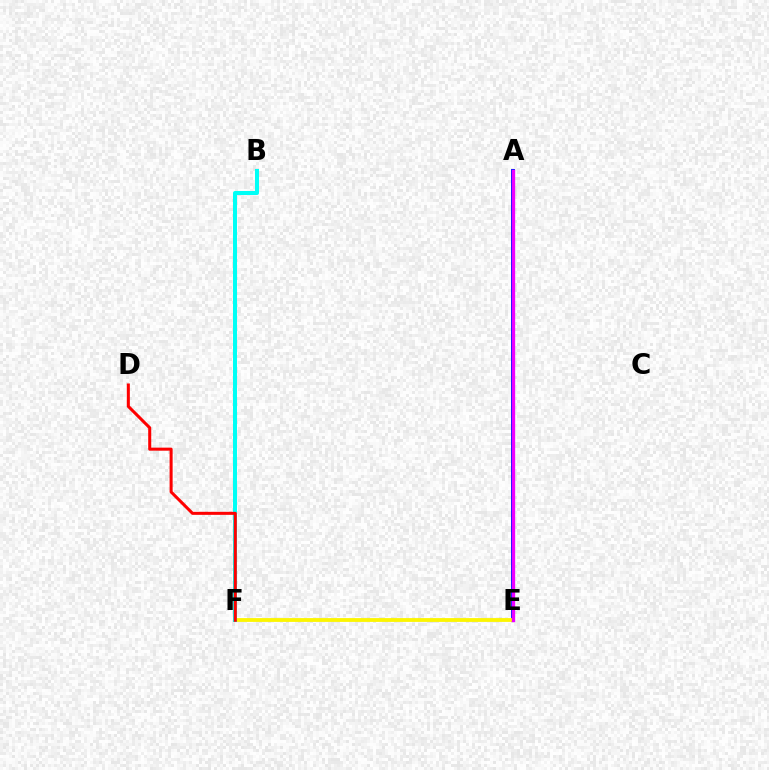{('A', 'E'): [{'color': '#0010ff', 'line_style': 'solid', 'thickness': 2.79}, {'color': '#08ff00', 'line_style': 'dashed', 'thickness': 1.9}, {'color': '#ee00ff', 'line_style': 'solid', 'thickness': 2.39}], ('E', 'F'): [{'color': '#fcf500', 'line_style': 'solid', 'thickness': 2.74}], ('B', 'F'): [{'color': '#00fff6', 'line_style': 'solid', 'thickness': 2.89}], ('D', 'F'): [{'color': '#ff0000', 'line_style': 'solid', 'thickness': 2.19}]}